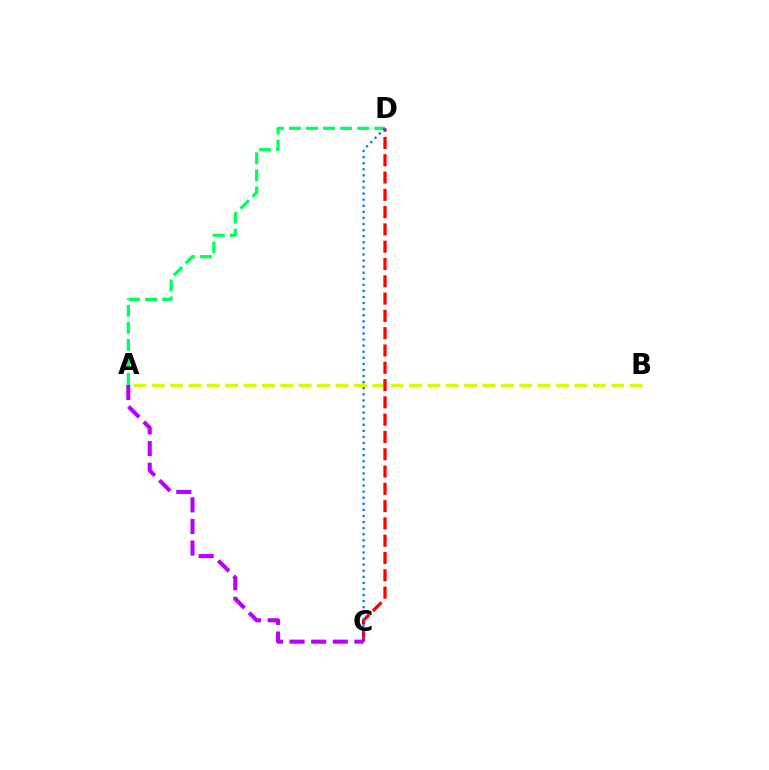{('A', 'D'): [{'color': '#00ff5c', 'line_style': 'dashed', 'thickness': 2.32}], ('A', 'B'): [{'color': '#d1ff00', 'line_style': 'dashed', 'thickness': 2.5}], ('C', 'D'): [{'color': '#ff0000', 'line_style': 'dashed', 'thickness': 2.35}, {'color': '#0074ff', 'line_style': 'dotted', 'thickness': 1.65}], ('A', 'C'): [{'color': '#b900ff', 'line_style': 'dashed', 'thickness': 2.94}]}